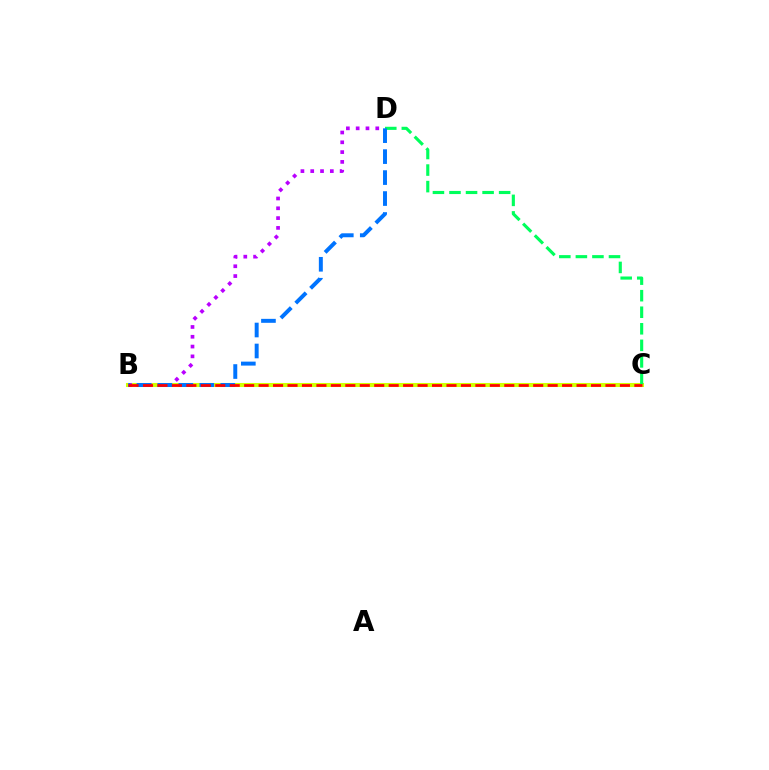{('B', 'C'): [{'color': '#d1ff00', 'line_style': 'solid', 'thickness': 2.92}, {'color': '#ff0000', 'line_style': 'dashed', 'thickness': 1.96}], ('C', 'D'): [{'color': '#00ff5c', 'line_style': 'dashed', 'thickness': 2.25}], ('B', 'D'): [{'color': '#b900ff', 'line_style': 'dotted', 'thickness': 2.66}, {'color': '#0074ff', 'line_style': 'dashed', 'thickness': 2.85}]}